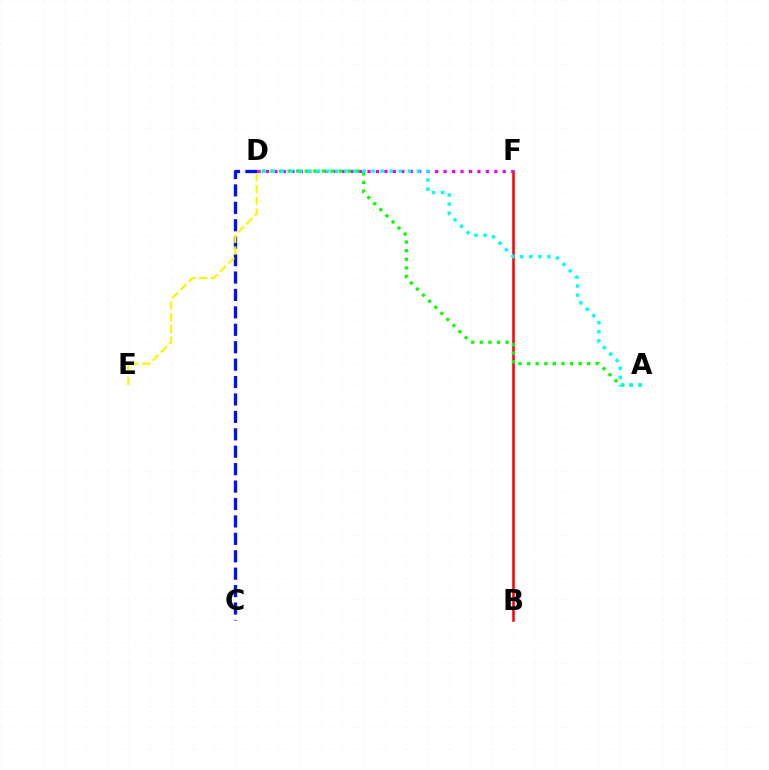{('C', 'D'): [{'color': '#0010ff', 'line_style': 'dashed', 'thickness': 2.37}], ('B', 'F'): [{'color': '#ff0000', 'line_style': 'solid', 'thickness': 1.83}], ('D', 'F'): [{'color': '#ee00ff', 'line_style': 'dotted', 'thickness': 2.3}], ('D', 'E'): [{'color': '#fcf500', 'line_style': 'dashed', 'thickness': 1.6}], ('A', 'D'): [{'color': '#08ff00', 'line_style': 'dotted', 'thickness': 2.33}, {'color': '#00fff6', 'line_style': 'dotted', 'thickness': 2.47}]}